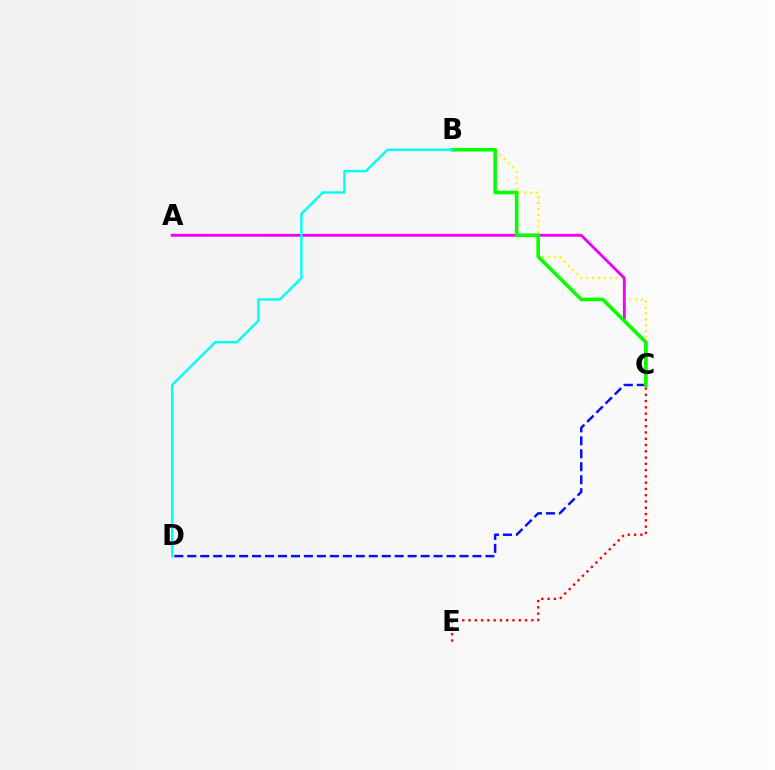{('B', 'C'): [{'color': '#fcf500', 'line_style': 'dotted', 'thickness': 1.59}, {'color': '#08ff00', 'line_style': 'solid', 'thickness': 2.6}], ('A', 'C'): [{'color': '#ee00ff', 'line_style': 'solid', 'thickness': 2.05}], ('C', 'D'): [{'color': '#0010ff', 'line_style': 'dashed', 'thickness': 1.76}], ('B', 'D'): [{'color': '#00fff6', 'line_style': 'solid', 'thickness': 1.75}], ('C', 'E'): [{'color': '#ff0000', 'line_style': 'dotted', 'thickness': 1.71}]}